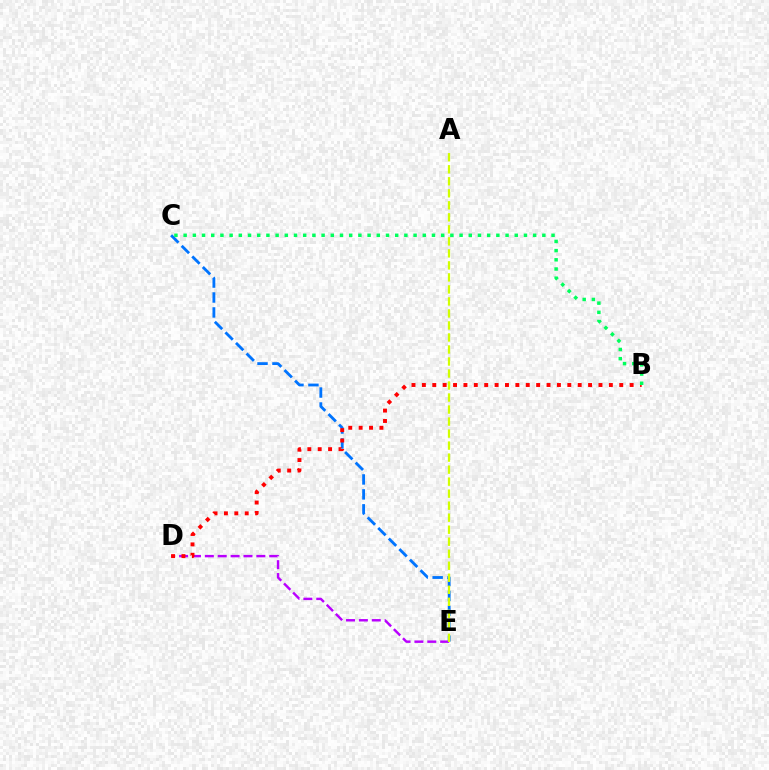{('D', 'E'): [{'color': '#b900ff', 'line_style': 'dashed', 'thickness': 1.75}], ('C', 'E'): [{'color': '#0074ff', 'line_style': 'dashed', 'thickness': 2.03}], ('B', 'D'): [{'color': '#ff0000', 'line_style': 'dotted', 'thickness': 2.82}], ('B', 'C'): [{'color': '#00ff5c', 'line_style': 'dotted', 'thickness': 2.5}], ('A', 'E'): [{'color': '#d1ff00', 'line_style': 'dashed', 'thickness': 1.63}]}